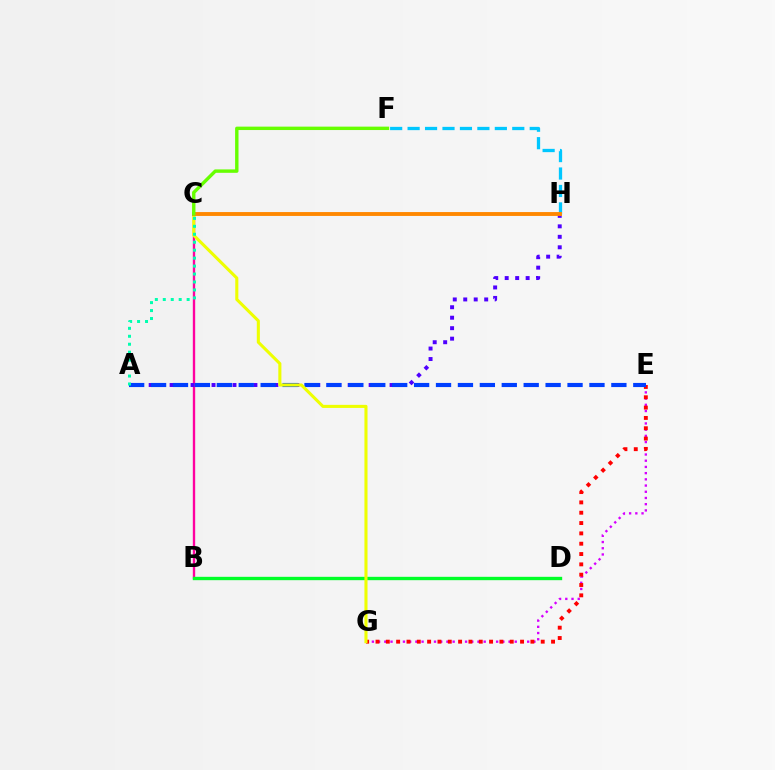{('E', 'G'): [{'color': '#d600ff', 'line_style': 'dotted', 'thickness': 1.69}, {'color': '#ff0000', 'line_style': 'dotted', 'thickness': 2.81}], ('B', 'C'): [{'color': '#ff00a0', 'line_style': 'solid', 'thickness': 1.7}], ('B', 'D'): [{'color': '#00ff27', 'line_style': 'solid', 'thickness': 2.42}], ('A', 'H'): [{'color': '#4f00ff', 'line_style': 'dotted', 'thickness': 2.85}], ('A', 'E'): [{'color': '#003fff', 'line_style': 'dashed', 'thickness': 2.98}], ('C', 'G'): [{'color': '#eeff00', 'line_style': 'solid', 'thickness': 2.22}], ('F', 'H'): [{'color': '#00c7ff', 'line_style': 'dashed', 'thickness': 2.37}], ('A', 'C'): [{'color': '#00ffaf', 'line_style': 'dotted', 'thickness': 2.16}], ('C', 'H'): [{'color': '#ff8800', 'line_style': 'solid', 'thickness': 2.79}], ('C', 'F'): [{'color': '#66ff00', 'line_style': 'solid', 'thickness': 2.45}]}